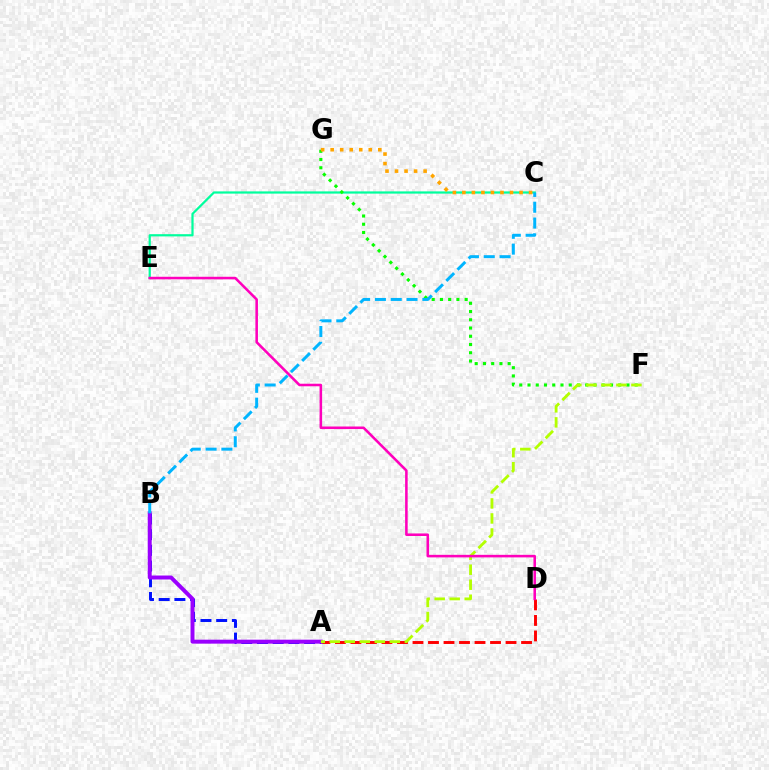{('A', 'B'): [{'color': '#0010ff', 'line_style': 'dashed', 'thickness': 2.13}, {'color': '#9b00ff', 'line_style': 'solid', 'thickness': 2.85}], ('A', 'D'): [{'color': '#ff0000', 'line_style': 'dashed', 'thickness': 2.11}], ('C', 'E'): [{'color': '#00ff9d', 'line_style': 'solid', 'thickness': 1.6}], ('F', 'G'): [{'color': '#08ff00', 'line_style': 'dotted', 'thickness': 2.24}], ('C', 'G'): [{'color': '#ffa500', 'line_style': 'dotted', 'thickness': 2.59}], ('A', 'F'): [{'color': '#b3ff00', 'line_style': 'dashed', 'thickness': 2.04}], ('D', 'E'): [{'color': '#ff00bd', 'line_style': 'solid', 'thickness': 1.84}], ('B', 'C'): [{'color': '#00b5ff', 'line_style': 'dashed', 'thickness': 2.15}]}